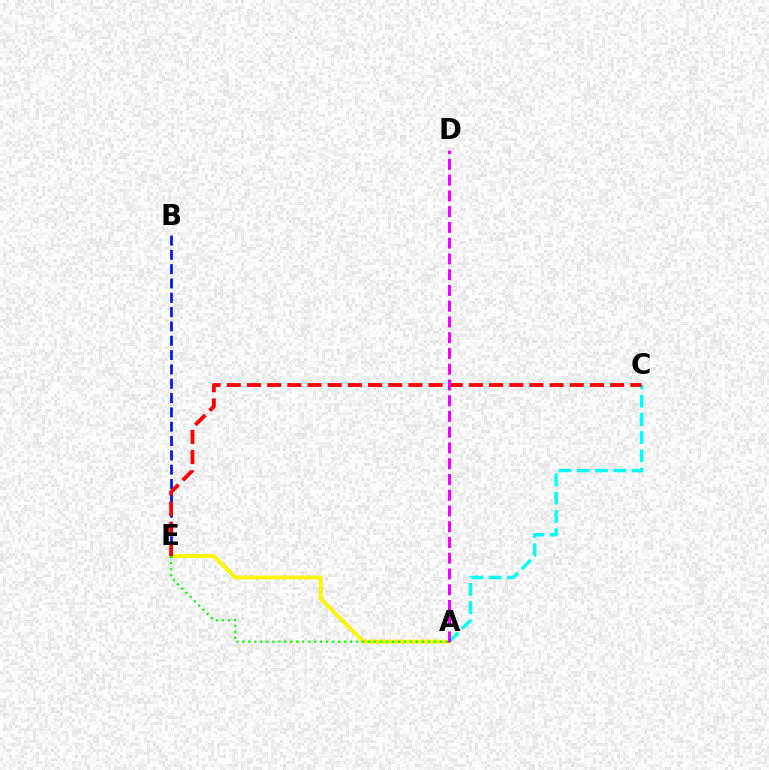{('A', 'C'): [{'color': '#00fff6', 'line_style': 'dashed', 'thickness': 2.48}], ('A', 'E'): [{'color': '#fcf500', 'line_style': 'solid', 'thickness': 2.78}, {'color': '#08ff00', 'line_style': 'dotted', 'thickness': 1.63}], ('B', 'E'): [{'color': '#0010ff', 'line_style': 'dashed', 'thickness': 1.95}], ('C', 'E'): [{'color': '#ff0000', 'line_style': 'dashed', 'thickness': 2.74}], ('A', 'D'): [{'color': '#ee00ff', 'line_style': 'dashed', 'thickness': 2.14}]}